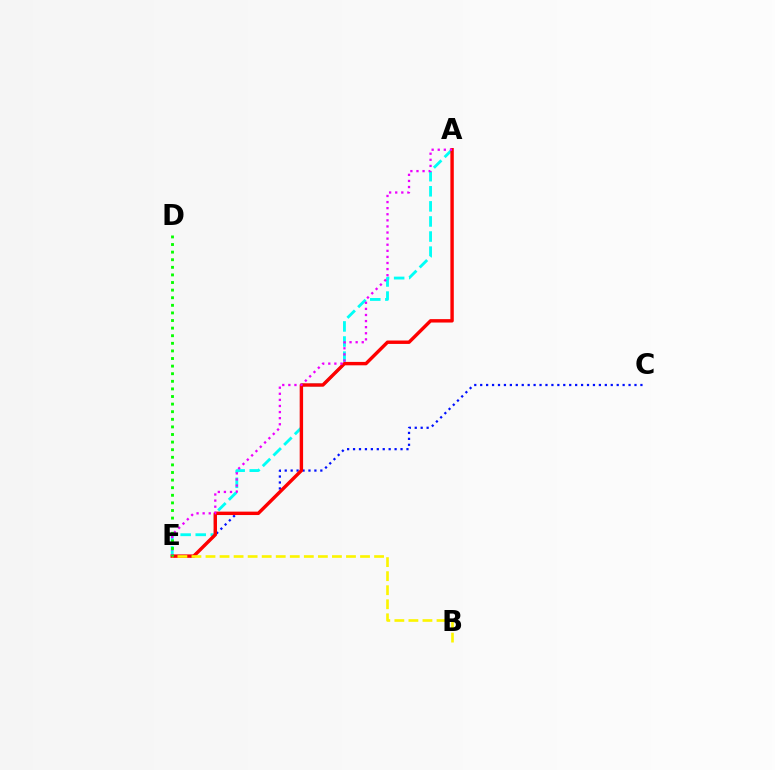{('C', 'E'): [{'color': '#0010ff', 'line_style': 'dotted', 'thickness': 1.61}], ('A', 'E'): [{'color': '#00fff6', 'line_style': 'dashed', 'thickness': 2.05}, {'color': '#ff0000', 'line_style': 'solid', 'thickness': 2.45}, {'color': '#ee00ff', 'line_style': 'dotted', 'thickness': 1.66}], ('B', 'E'): [{'color': '#fcf500', 'line_style': 'dashed', 'thickness': 1.91}], ('D', 'E'): [{'color': '#08ff00', 'line_style': 'dotted', 'thickness': 2.06}]}